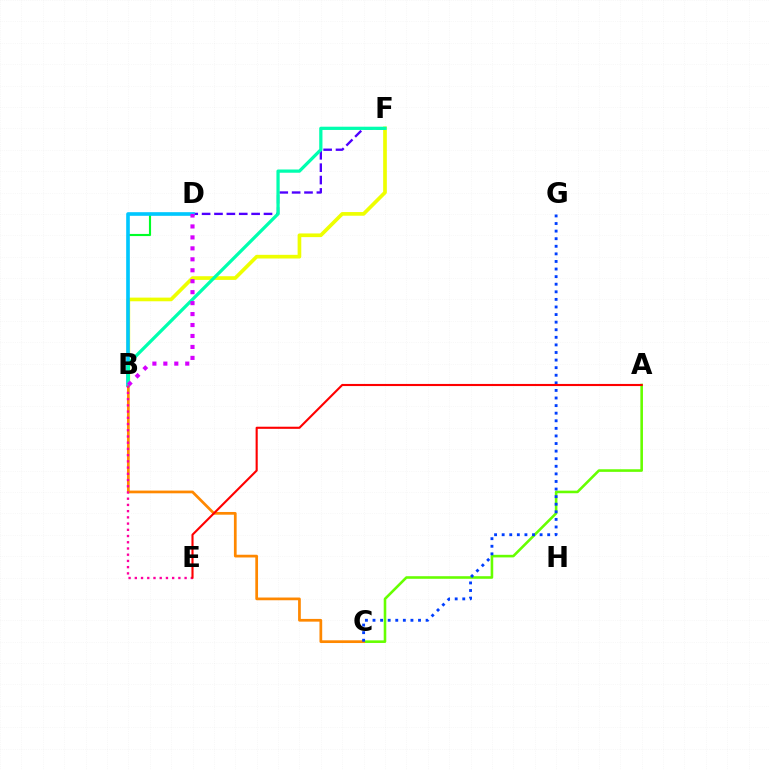{('A', 'C'): [{'color': '#66ff00', 'line_style': 'solid', 'thickness': 1.86}], ('B', 'D'): [{'color': '#00ff27', 'line_style': 'solid', 'thickness': 1.54}, {'color': '#00c7ff', 'line_style': 'solid', 'thickness': 2.61}, {'color': '#d600ff', 'line_style': 'dotted', 'thickness': 2.98}], ('B', 'F'): [{'color': '#eeff00', 'line_style': 'solid', 'thickness': 2.64}, {'color': '#00ffaf', 'line_style': 'solid', 'thickness': 2.34}], ('D', 'F'): [{'color': '#4f00ff', 'line_style': 'dashed', 'thickness': 1.68}], ('B', 'C'): [{'color': '#ff8800', 'line_style': 'solid', 'thickness': 1.96}], ('B', 'E'): [{'color': '#ff00a0', 'line_style': 'dotted', 'thickness': 1.69}], ('C', 'G'): [{'color': '#003fff', 'line_style': 'dotted', 'thickness': 2.06}], ('A', 'E'): [{'color': '#ff0000', 'line_style': 'solid', 'thickness': 1.53}]}